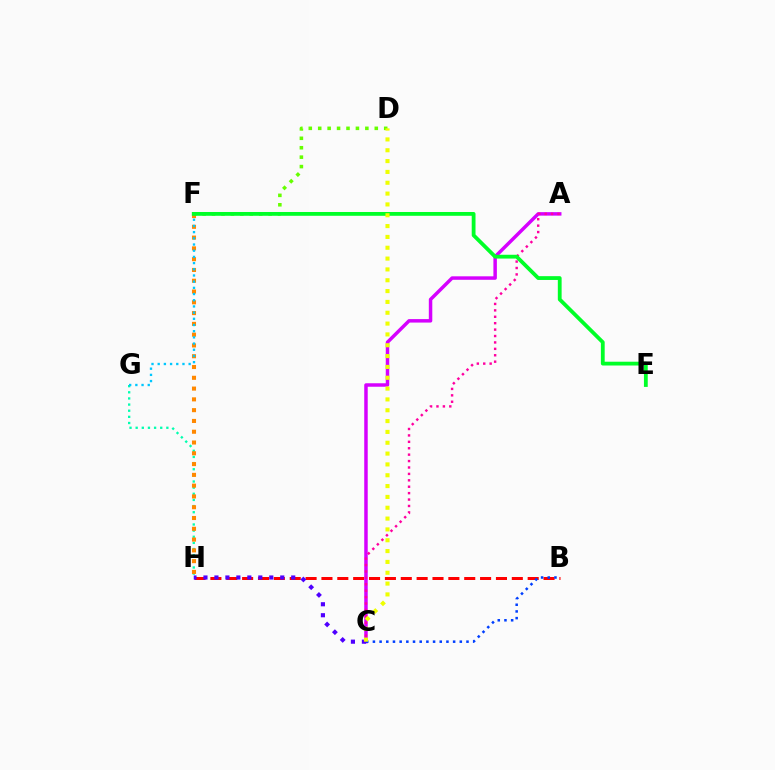{('B', 'H'): [{'color': '#ff0000', 'line_style': 'dashed', 'thickness': 2.16}], ('A', 'C'): [{'color': '#d600ff', 'line_style': 'solid', 'thickness': 2.5}, {'color': '#ff00a0', 'line_style': 'dotted', 'thickness': 1.74}], ('C', 'H'): [{'color': '#4f00ff', 'line_style': 'dotted', 'thickness': 2.98}], ('B', 'C'): [{'color': '#003fff', 'line_style': 'dotted', 'thickness': 1.82}], ('G', 'H'): [{'color': '#00ffaf', 'line_style': 'dotted', 'thickness': 1.67}], ('F', 'H'): [{'color': '#ff8800', 'line_style': 'dotted', 'thickness': 2.93}], ('F', 'G'): [{'color': '#00c7ff', 'line_style': 'dotted', 'thickness': 1.68}], ('D', 'F'): [{'color': '#66ff00', 'line_style': 'dotted', 'thickness': 2.56}], ('E', 'F'): [{'color': '#00ff27', 'line_style': 'solid', 'thickness': 2.74}], ('C', 'D'): [{'color': '#eeff00', 'line_style': 'dotted', 'thickness': 2.94}]}